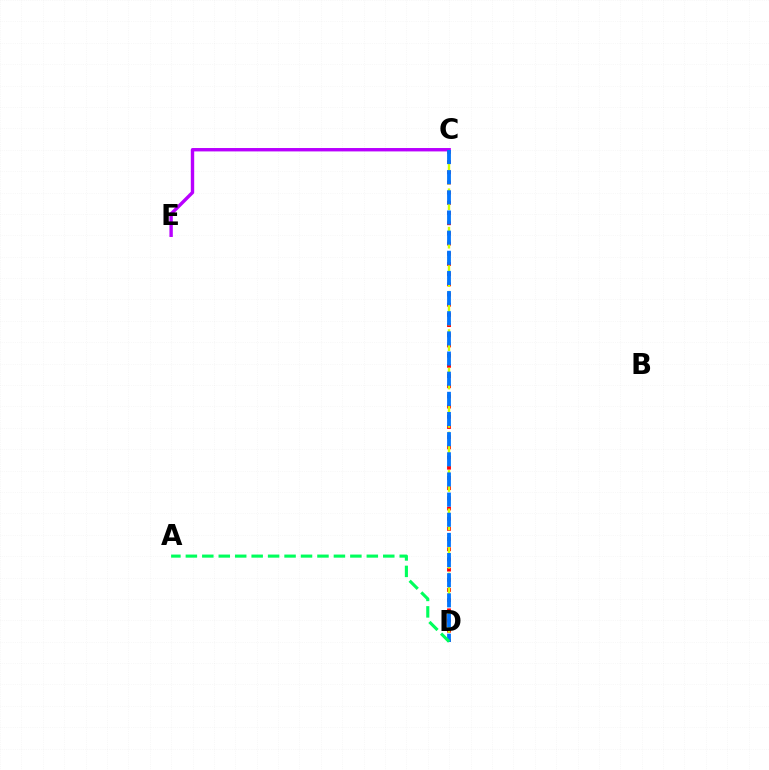{('C', 'D'): [{'color': '#ff0000', 'line_style': 'dotted', 'thickness': 2.77}, {'color': '#d1ff00', 'line_style': 'dashed', 'thickness': 1.74}, {'color': '#0074ff', 'line_style': 'dashed', 'thickness': 2.74}], ('C', 'E'): [{'color': '#b900ff', 'line_style': 'solid', 'thickness': 2.44}], ('A', 'D'): [{'color': '#00ff5c', 'line_style': 'dashed', 'thickness': 2.23}]}